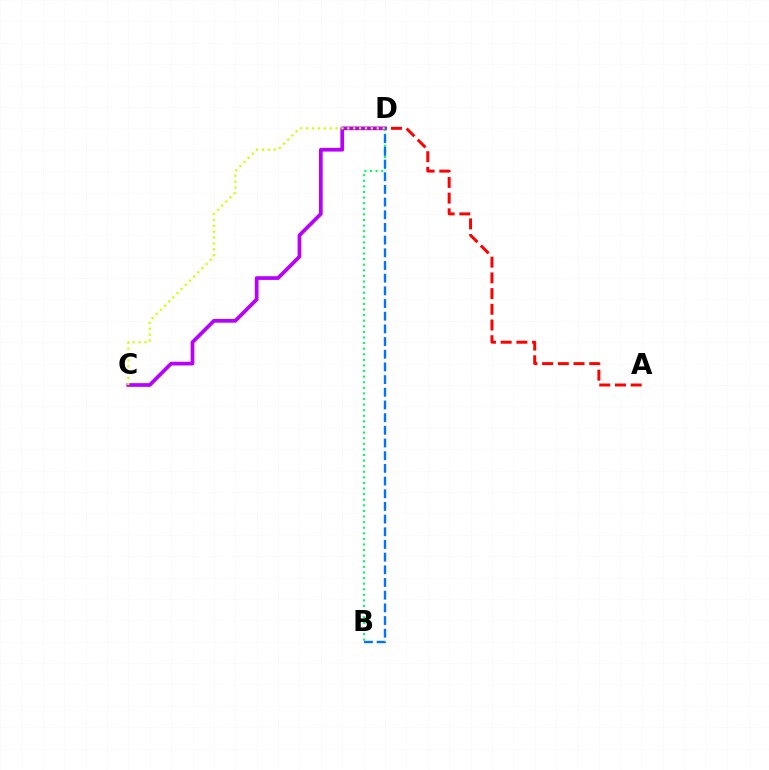{('A', 'D'): [{'color': '#ff0000', 'line_style': 'dashed', 'thickness': 2.13}], ('C', 'D'): [{'color': '#b900ff', 'line_style': 'solid', 'thickness': 2.67}, {'color': '#d1ff00', 'line_style': 'dotted', 'thickness': 1.6}], ('B', 'D'): [{'color': '#00ff5c', 'line_style': 'dotted', 'thickness': 1.52}, {'color': '#0074ff', 'line_style': 'dashed', 'thickness': 1.72}]}